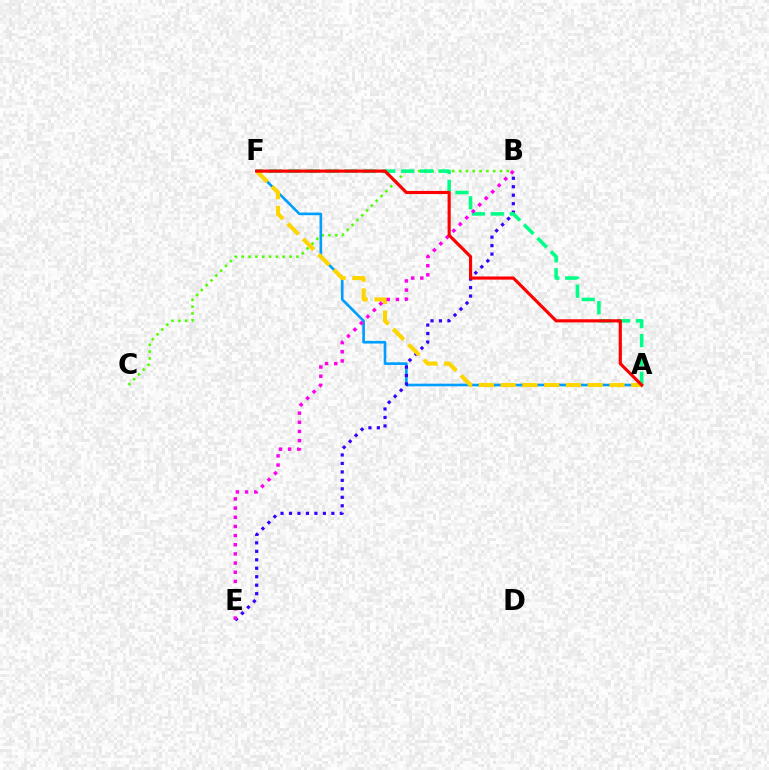{('B', 'C'): [{'color': '#4fff00', 'line_style': 'dotted', 'thickness': 1.86}], ('A', 'F'): [{'color': '#009eff', 'line_style': 'solid', 'thickness': 1.91}, {'color': '#00ff86', 'line_style': 'dashed', 'thickness': 2.57}, {'color': '#ffd500', 'line_style': 'dashed', 'thickness': 2.96}, {'color': '#ff0000', 'line_style': 'solid', 'thickness': 2.27}], ('B', 'E'): [{'color': '#3700ff', 'line_style': 'dotted', 'thickness': 2.3}, {'color': '#ff00ed', 'line_style': 'dotted', 'thickness': 2.49}]}